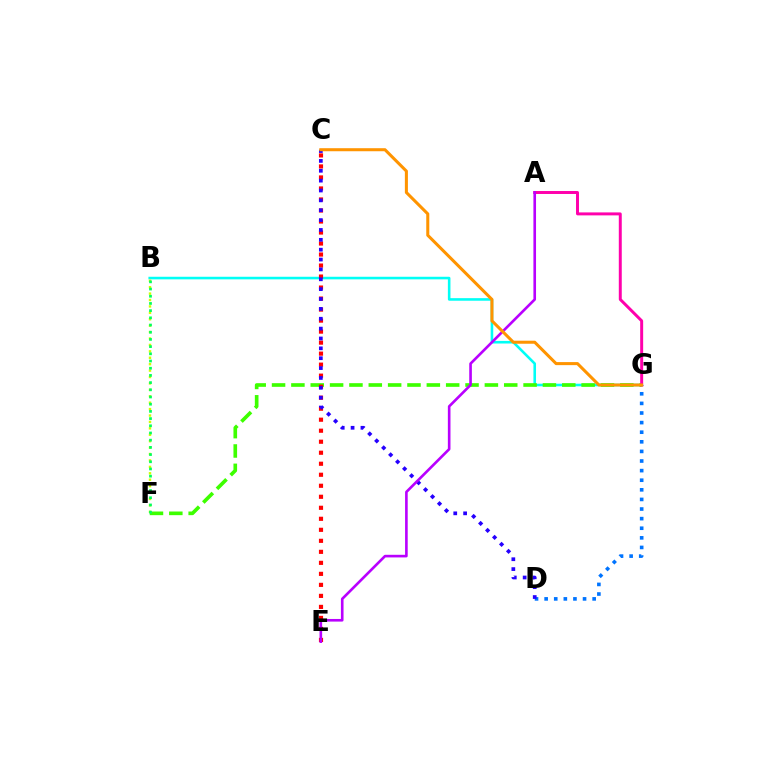{('D', 'G'): [{'color': '#0074ff', 'line_style': 'dotted', 'thickness': 2.61}], ('B', 'G'): [{'color': '#00fff6', 'line_style': 'solid', 'thickness': 1.86}], ('F', 'G'): [{'color': '#3dff00', 'line_style': 'dashed', 'thickness': 2.63}], ('C', 'E'): [{'color': '#ff0000', 'line_style': 'dotted', 'thickness': 2.99}], ('C', 'D'): [{'color': '#2500ff', 'line_style': 'dotted', 'thickness': 2.68}], ('A', 'G'): [{'color': '#ff00ac', 'line_style': 'solid', 'thickness': 2.13}], ('A', 'E'): [{'color': '#b900ff', 'line_style': 'solid', 'thickness': 1.89}], ('B', 'F'): [{'color': '#d1ff00', 'line_style': 'dotted', 'thickness': 1.74}, {'color': '#00ff5c', 'line_style': 'dotted', 'thickness': 1.96}], ('C', 'G'): [{'color': '#ff9400', 'line_style': 'solid', 'thickness': 2.19}]}